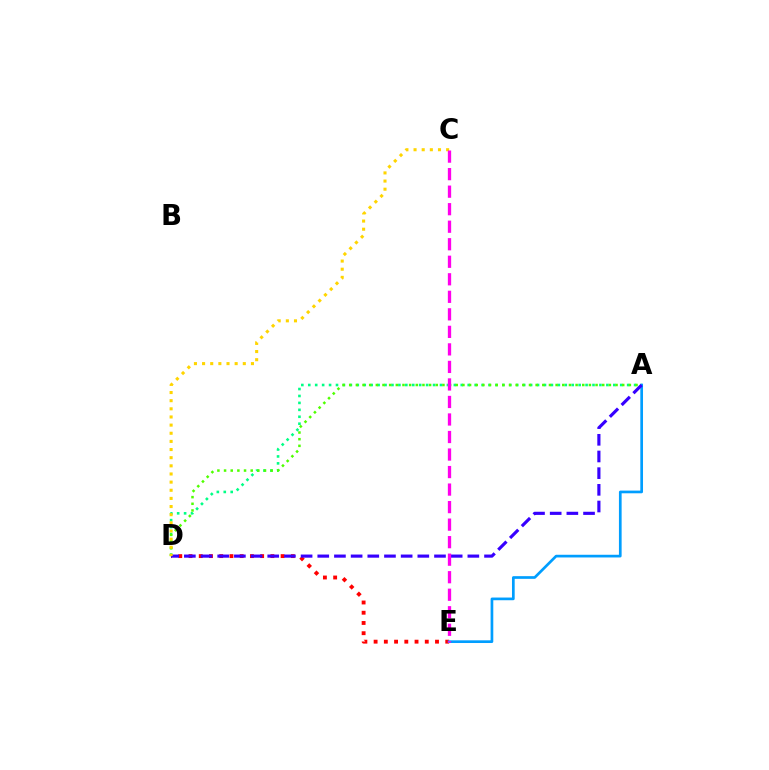{('D', 'E'): [{'color': '#ff0000', 'line_style': 'dotted', 'thickness': 2.78}], ('A', 'D'): [{'color': '#00ff86', 'line_style': 'dotted', 'thickness': 1.88}, {'color': '#4fff00', 'line_style': 'dotted', 'thickness': 1.81}, {'color': '#3700ff', 'line_style': 'dashed', 'thickness': 2.27}], ('A', 'E'): [{'color': '#009eff', 'line_style': 'solid', 'thickness': 1.94}], ('C', 'D'): [{'color': '#ffd500', 'line_style': 'dotted', 'thickness': 2.21}], ('C', 'E'): [{'color': '#ff00ed', 'line_style': 'dashed', 'thickness': 2.38}]}